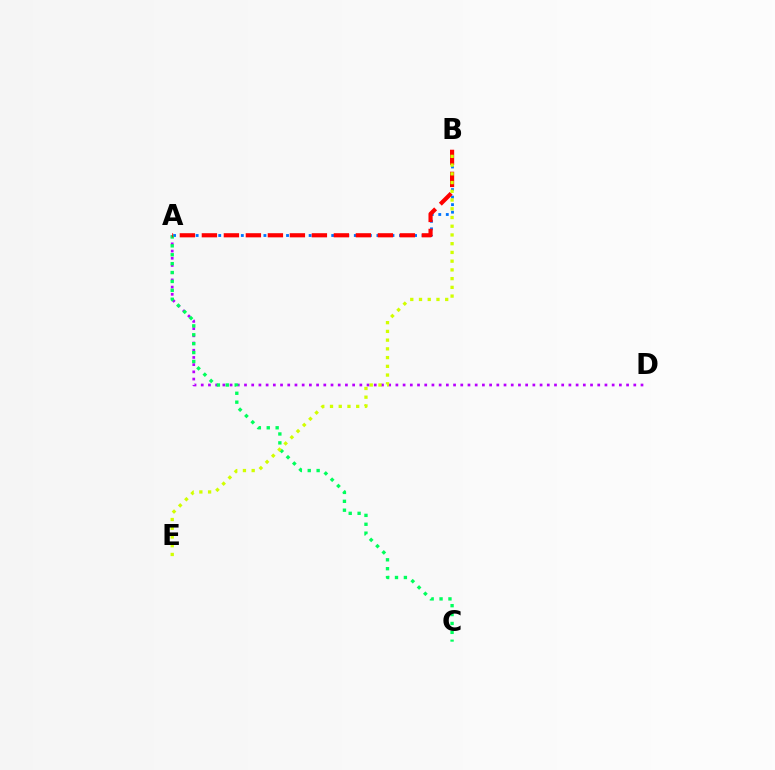{('A', 'D'): [{'color': '#b900ff', 'line_style': 'dotted', 'thickness': 1.96}], ('A', 'B'): [{'color': '#0074ff', 'line_style': 'dotted', 'thickness': 2.05}, {'color': '#ff0000', 'line_style': 'dashed', 'thickness': 2.99}], ('A', 'C'): [{'color': '#00ff5c', 'line_style': 'dotted', 'thickness': 2.42}], ('B', 'E'): [{'color': '#d1ff00', 'line_style': 'dotted', 'thickness': 2.37}]}